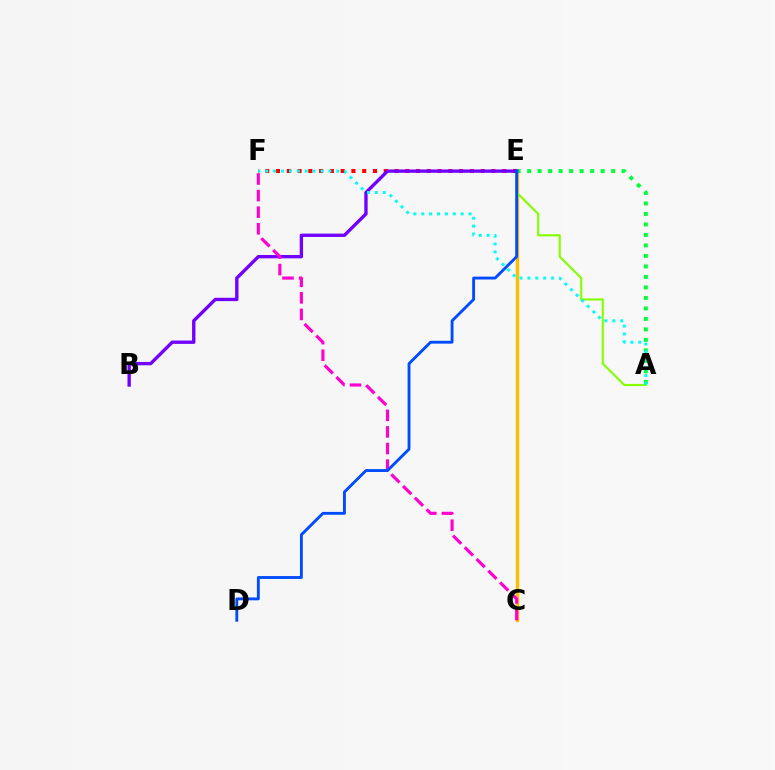{('C', 'E'): [{'color': '#ffbd00', 'line_style': 'solid', 'thickness': 2.41}], ('A', 'E'): [{'color': '#84ff00', 'line_style': 'solid', 'thickness': 1.54}, {'color': '#00ff39', 'line_style': 'dotted', 'thickness': 2.85}], ('E', 'F'): [{'color': '#ff0000', 'line_style': 'dotted', 'thickness': 2.93}], ('B', 'E'): [{'color': '#7200ff', 'line_style': 'solid', 'thickness': 2.41}], ('C', 'F'): [{'color': '#ff00cf', 'line_style': 'dashed', 'thickness': 2.25}], ('A', 'F'): [{'color': '#00fff6', 'line_style': 'dotted', 'thickness': 2.14}], ('D', 'E'): [{'color': '#004bff', 'line_style': 'solid', 'thickness': 2.06}]}